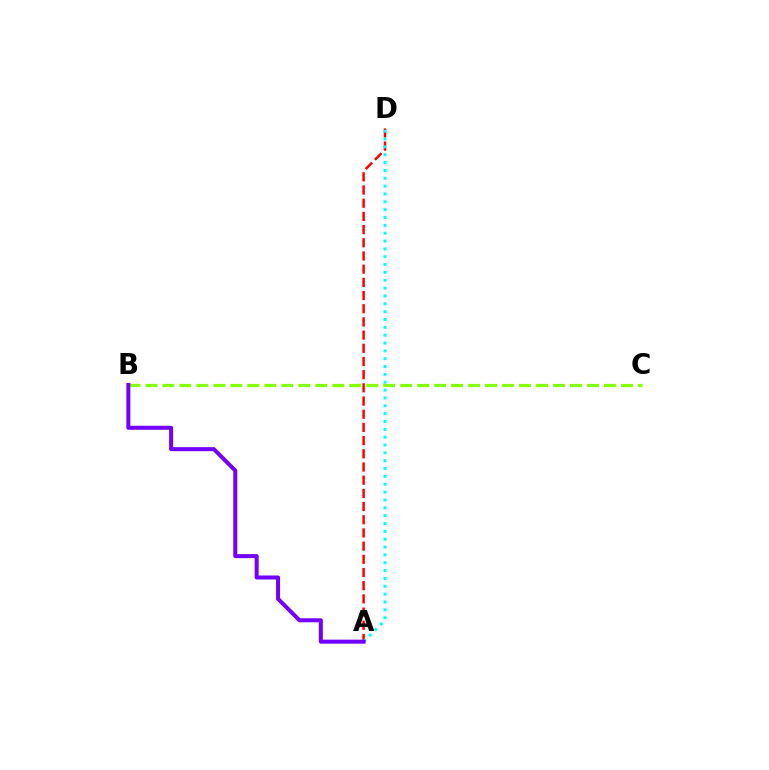{('A', 'D'): [{'color': '#ff0000', 'line_style': 'dashed', 'thickness': 1.79}, {'color': '#00fff6', 'line_style': 'dotted', 'thickness': 2.13}], ('B', 'C'): [{'color': '#84ff00', 'line_style': 'dashed', 'thickness': 2.31}], ('A', 'B'): [{'color': '#7200ff', 'line_style': 'solid', 'thickness': 2.89}]}